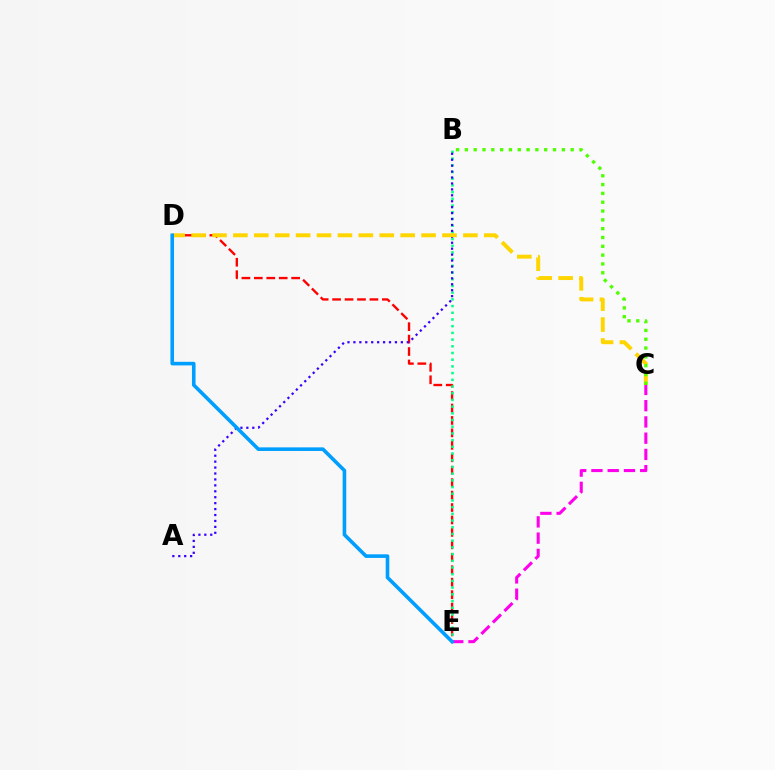{('D', 'E'): [{'color': '#ff0000', 'line_style': 'dashed', 'thickness': 1.69}, {'color': '#009eff', 'line_style': 'solid', 'thickness': 2.59}], ('B', 'E'): [{'color': '#00ff86', 'line_style': 'dotted', 'thickness': 1.82}], ('C', 'E'): [{'color': '#ff00ed', 'line_style': 'dashed', 'thickness': 2.21}], ('A', 'B'): [{'color': '#3700ff', 'line_style': 'dotted', 'thickness': 1.61}], ('C', 'D'): [{'color': '#ffd500', 'line_style': 'dashed', 'thickness': 2.84}], ('B', 'C'): [{'color': '#4fff00', 'line_style': 'dotted', 'thickness': 2.4}]}